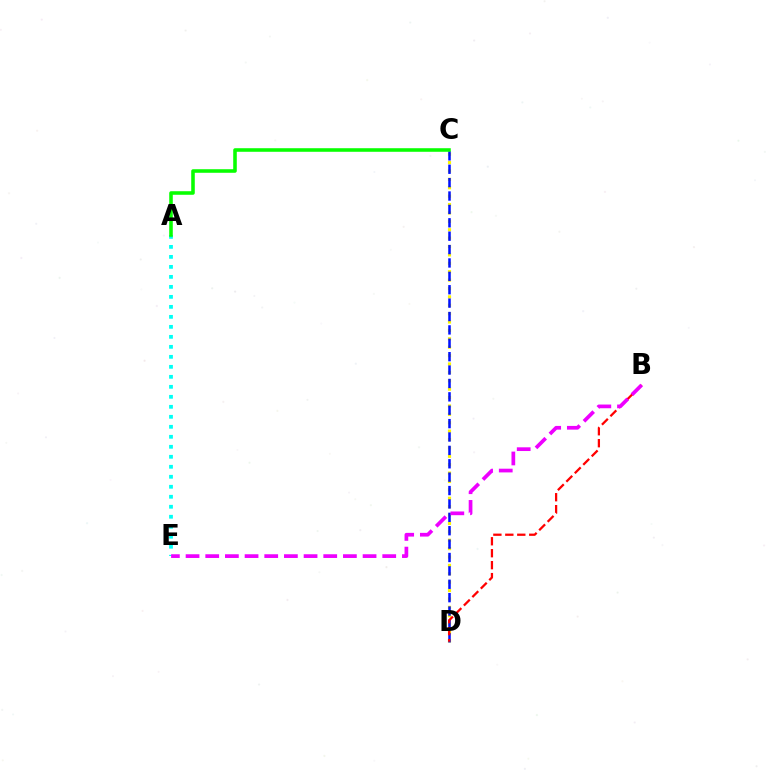{('C', 'D'): [{'color': '#fcf500', 'line_style': 'dotted', 'thickness': 2.28}, {'color': '#0010ff', 'line_style': 'dashed', 'thickness': 1.82}], ('A', 'E'): [{'color': '#00fff6', 'line_style': 'dotted', 'thickness': 2.72}], ('A', 'C'): [{'color': '#08ff00', 'line_style': 'solid', 'thickness': 2.57}], ('B', 'D'): [{'color': '#ff0000', 'line_style': 'dashed', 'thickness': 1.62}], ('B', 'E'): [{'color': '#ee00ff', 'line_style': 'dashed', 'thickness': 2.67}]}